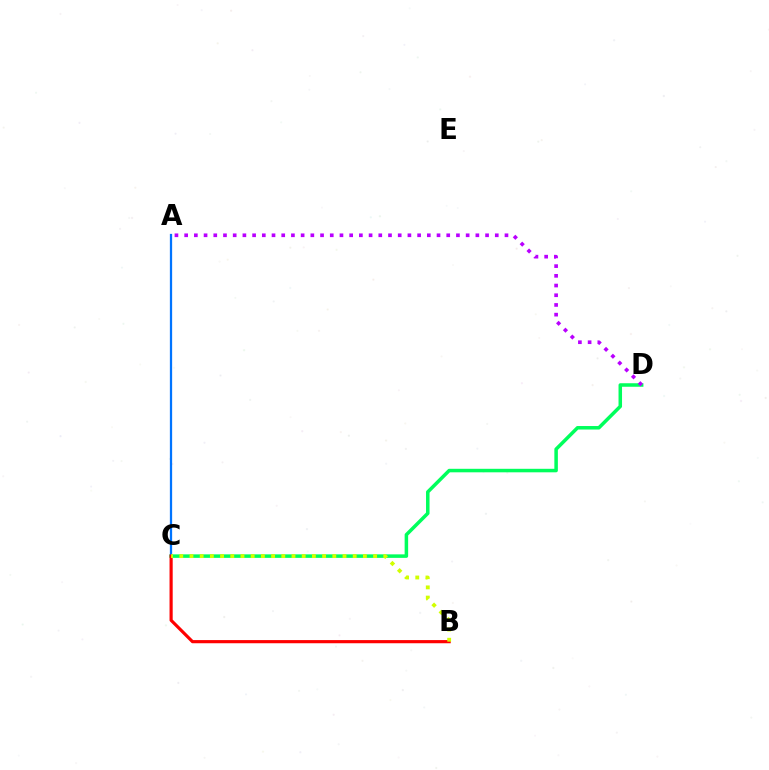{('C', 'D'): [{'color': '#00ff5c', 'line_style': 'solid', 'thickness': 2.53}], ('A', 'C'): [{'color': '#0074ff', 'line_style': 'solid', 'thickness': 1.63}], ('B', 'C'): [{'color': '#ff0000', 'line_style': 'solid', 'thickness': 2.27}, {'color': '#d1ff00', 'line_style': 'dotted', 'thickness': 2.77}], ('A', 'D'): [{'color': '#b900ff', 'line_style': 'dotted', 'thickness': 2.64}]}